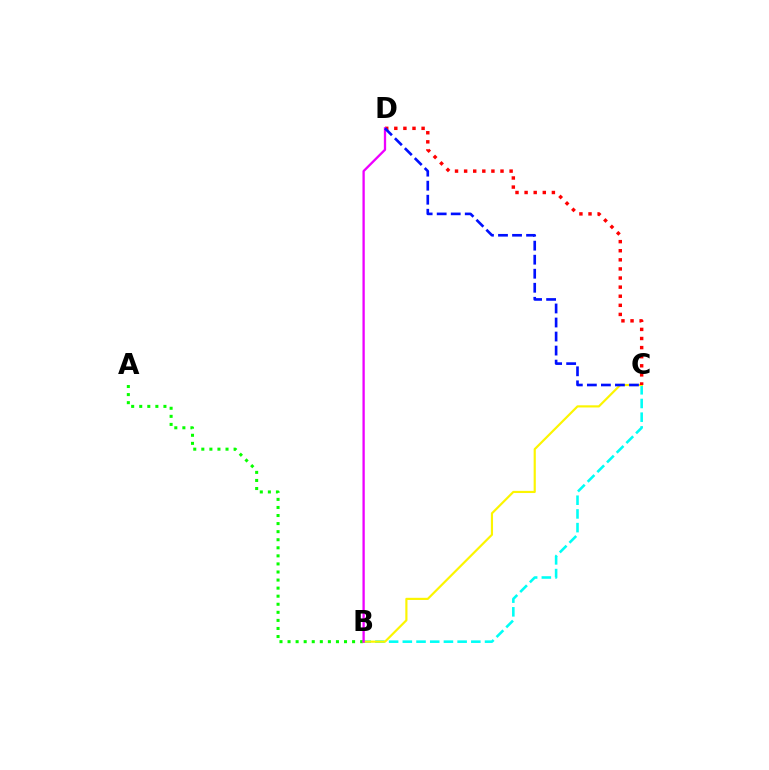{('A', 'B'): [{'color': '#08ff00', 'line_style': 'dotted', 'thickness': 2.19}], ('B', 'C'): [{'color': '#00fff6', 'line_style': 'dashed', 'thickness': 1.86}, {'color': '#fcf500', 'line_style': 'solid', 'thickness': 1.56}], ('C', 'D'): [{'color': '#ff0000', 'line_style': 'dotted', 'thickness': 2.47}, {'color': '#0010ff', 'line_style': 'dashed', 'thickness': 1.91}], ('B', 'D'): [{'color': '#ee00ff', 'line_style': 'solid', 'thickness': 1.66}]}